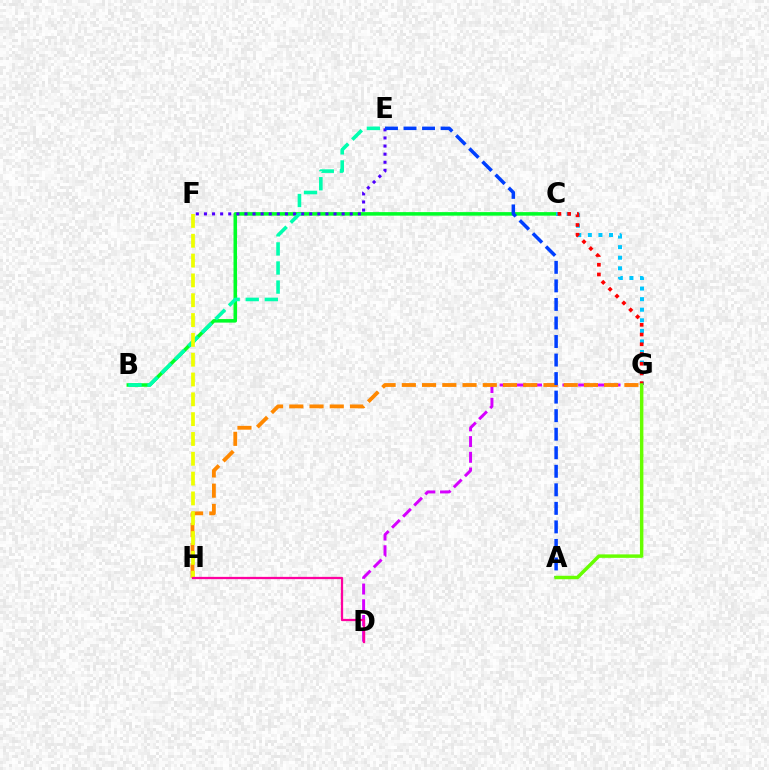{('B', 'C'): [{'color': '#00ff27', 'line_style': 'solid', 'thickness': 2.55}], ('D', 'G'): [{'color': '#d600ff', 'line_style': 'dashed', 'thickness': 2.13}], ('G', 'H'): [{'color': '#ff8800', 'line_style': 'dashed', 'thickness': 2.75}], ('C', 'G'): [{'color': '#00c7ff', 'line_style': 'dotted', 'thickness': 2.87}, {'color': '#ff0000', 'line_style': 'dotted', 'thickness': 2.64}], ('E', 'F'): [{'color': '#4f00ff', 'line_style': 'dotted', 'thickness': 2.2}], ('B', 'E'): [{'color': '#00ffaf', 'line_style': 'dashed', 'thickness': 2.59}], ('F', 'H'): [{'color': '#eeff00', 'line_style': 'dashed', 'thickness': 2.69}], ('D', 'H'): [{'color': '#ff00a0', 'line_style': 'solid', 'thickness': 1.63}], ('A', 'E'): [{'color': '#003fff', 'line_style': 'dashed', 'thickness': 2.52}], ('A', 'G'): [{'color': '#66ff00', 'line_style': 'solid', 'thickness': 2.49}]}